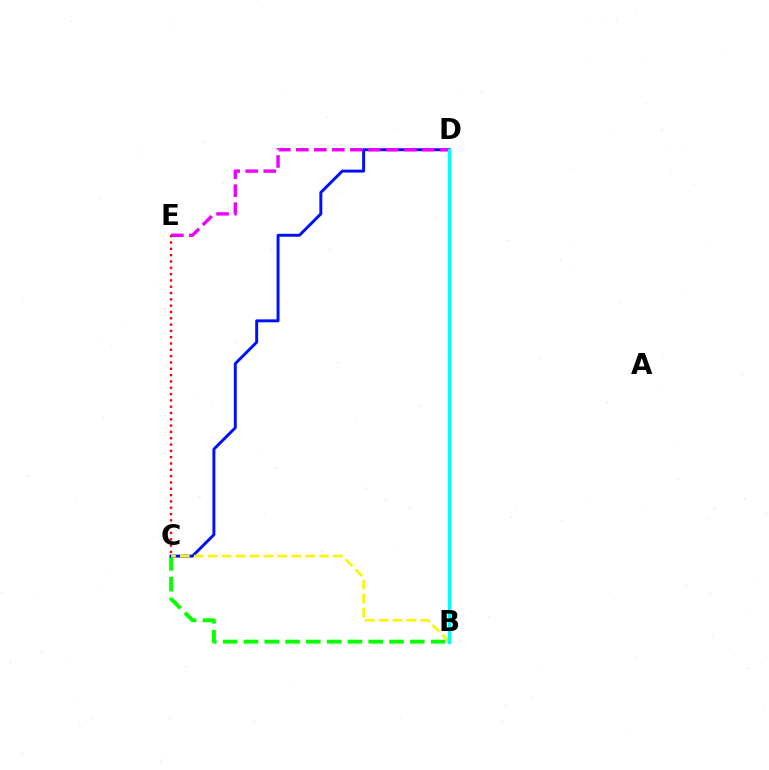{('B', 'C'): [{'color': '#08ff00', 'line_style': 'dashed', 'thickness': 2.83}, {'color': '#fcf500', 'line_style': 'dashed', 'thickness': 1.89}], ('C', 'E'): [{'color': '#ff0000', 'line_style': 'dotted', 'thickness': 1.72}], ('C', 'D'): [{'color': '#0010ff', 'line_style': 'solid', 'thickness': 2.12}], ('D', 'E'): [{'color': '#ee00ff', 'line_style': 'dashed', 'thickness': 2.44}], ('B', 'D'): [{'color': '#00fff6', 'line_style': 'solid', 'thickness': 2.43}]}